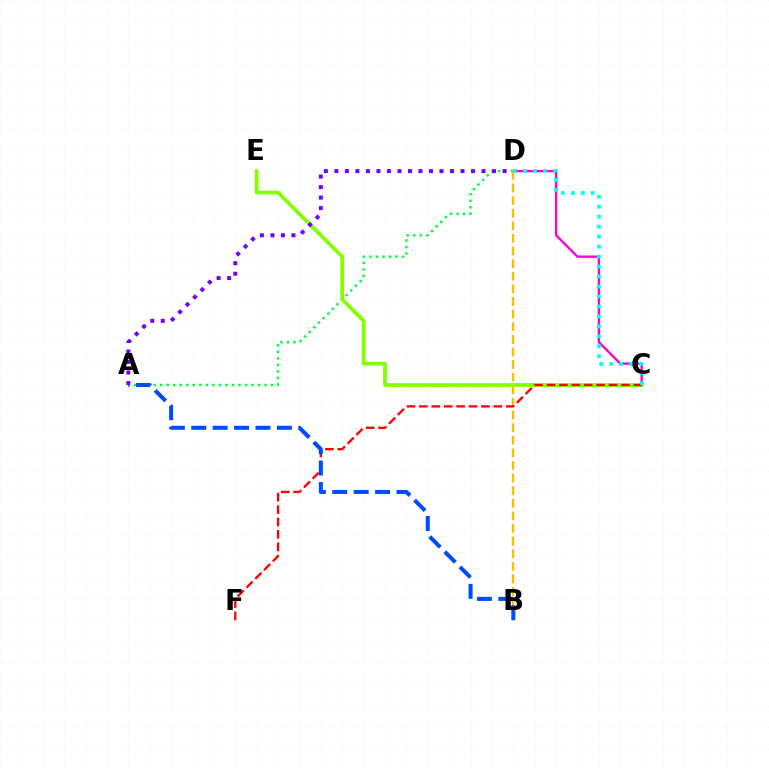{('C', 'D'): [{'color': '#ff00cf', 'line_style': 'solid', 'thickness': 1.7}, {'color': '#00fff6', 'line_style': 'dotted', 'thickness': 2.71}], ('A', 'D'): [{'color': '#00ff39', 'line_style': 'dotted', 'thickness': 1.77}, {'color': '#7200ff', 'line_style': 'dotted', 'thickness': 2.86}], ('C', 'E'): [{'color': '#84ff00', 'line_style': 'solid', 'thickness': 2.71}], ('B', 'D'): [{'color': '#ffbd00', 'line_style': 'dashed', 'thickness': 1.71}], ('C', 'F'): [{'color': '#ff0000', 'line_style': 'dashed', 'thickness': 1.69}], ('A', 'B'): [{'color': '#004bff', 'line_style': 'dashed', 'thickness': 2.91}]}